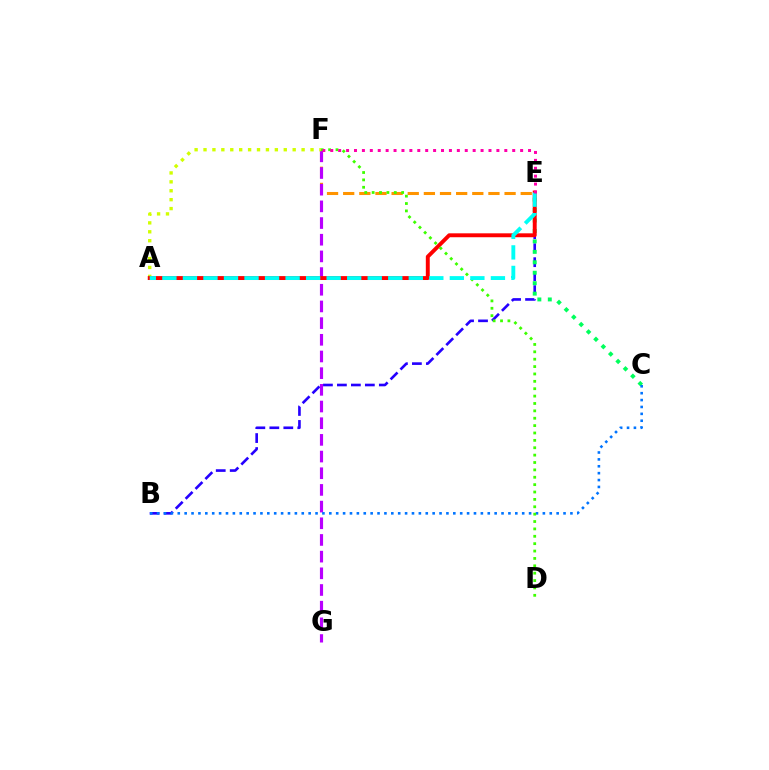{('B', 'E'): [{'color': '#2500ff', 'line_style': 'dashed', 'thickness': 1.9}], ('E', 'F'): [{'color': '#ff9400', 'line_style': 'dashed', 'thickness': 2.19}, {'color': '#ff00ac', 'line_style': 'dotted', 'thickness': 2.15}], ('F', 'G'): [{'color': '#b900ff', 'line_style': 'dashed', 'thickness': 2.27}], ('C', 'E'): [{'color': '#00ff5c', 'line_style': 'dotted', 'thickness': 2.84}], ('B', 'C'): [{'color': '#0074ff', 'line_style': 'dotted', 'thickness': 1.87}], ('A', 'F'): [{'color': '#d1ff00', 'line_style': 'dotted', 'thickness': 2.42}], ('A', 'E'): [{'color': '#ff0000', 'line_style': 'solid', 'thickness': 2.82}, {'color': '#00fff6', 'line_style': 'dashed', 'thickness': 2.79}], ('D', 'F'): [{'color': '#3dff00', 'line_style': 'dotted', 'thickness': 2.0}]}